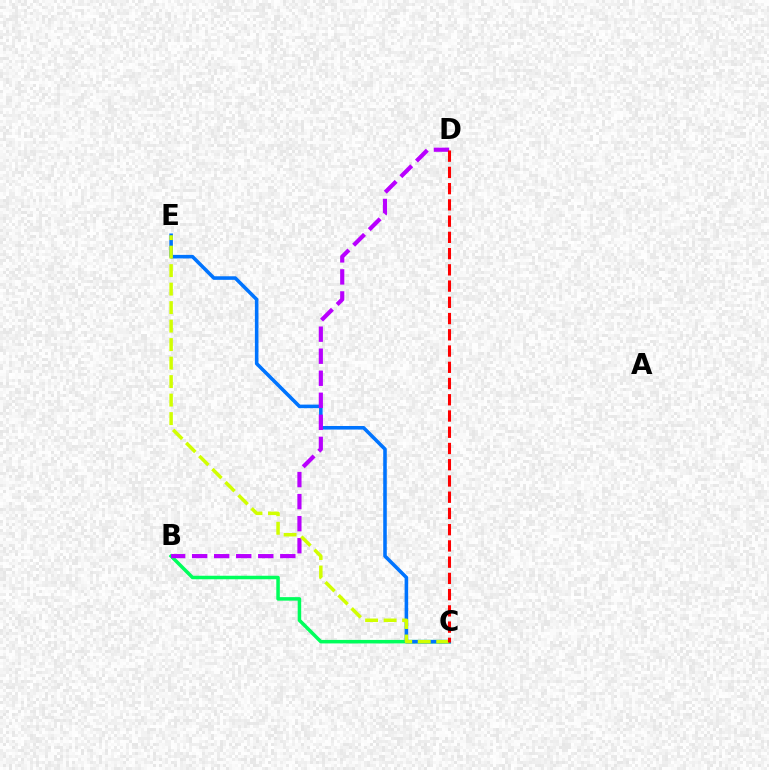{('B', 'C'): [{'color': '#00ff5c', 'line_style': 'solid', 'thickness': 2.53}], ('C', 'E'): [{'color': '#0074ff', 'line_style': 'solid', 'thickness': 2.57}, {'color': '#d1ff00', 'line_style': 'dashed', 'thickness': 2.51}], ('B', 'D'): [{'color': '#b900ff', 'line_style': 'dashed', 'thickness': 2.99}], ('C', 'D'): [{'color': '#ff0000', 'line_style': 'dashed', 'thickness': 2.21}]}